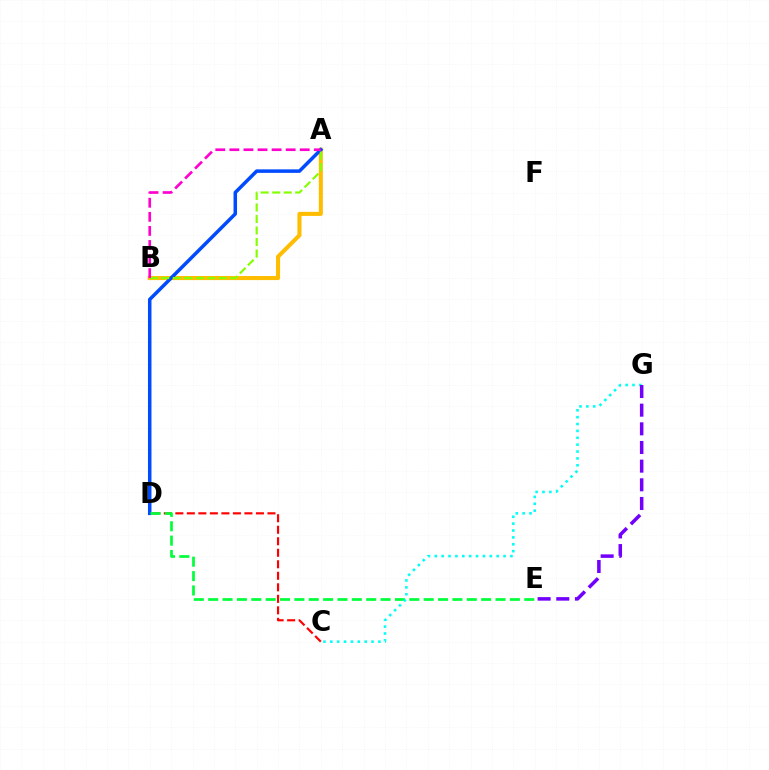{('A', 'B'): [{'color': '#ffbd00', 'line_style': 'solid', 'thickness': 2.92}, {'color': '#84ff00', 'line_style': 'dashed', 'thickness': 1.56}, {'color': '#ff00cf', 'line_style': 'dashed', 'thickness': 1.91}], ('C', 'D'): [{'color': '#ff0000', 'line_style': 'dashed', 'thickness': 1.56}], ('A', 'D'): [{'color': '#004bff', 'line_style': 'solid', 'thickness': 2.53}], ('D', 'E'): [{'color': '#00ff39', 'line_style': 'dashed', 'thickness': 1.95}], ('C', 'G'): [{'color': '#00fff6', 'line_style': 'dotted', 'thickness': 1.87}], ('E', 'G'): [{'color': '#7200ff', 'line_style': 'dashed', 'thickness': 2.53}]}